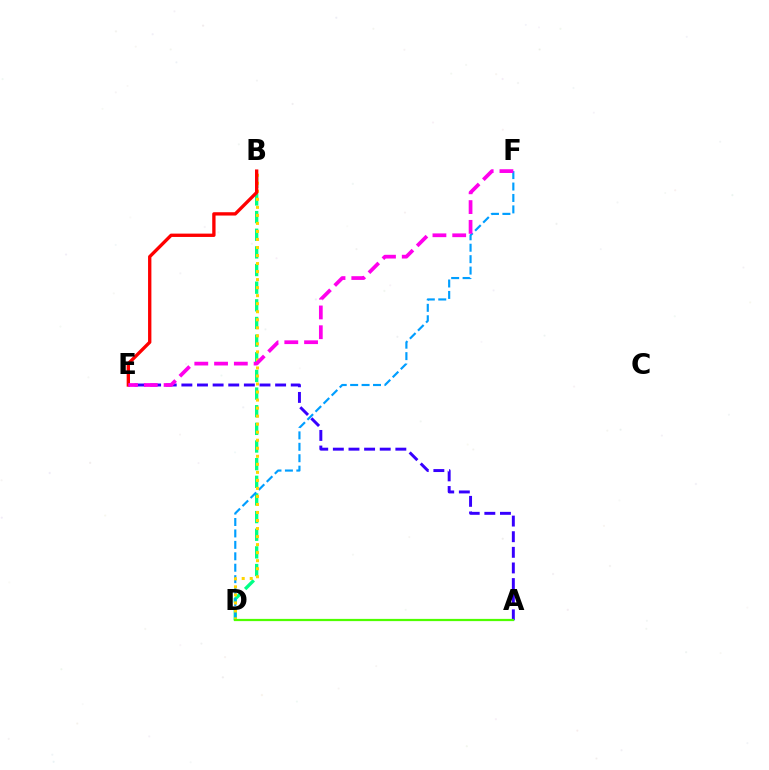{('A', 'E'): [{'color': '#3700ff', 'line_style': 'dashed', 'thickness': 2.12}], ('B', 'D'): [{'color': '#00ff86', 'line_style': 'dashed', 'thickness': 2.4}, {'color': '#ffd500', 'line_style': 'dotted', 'thickness': 2.18}], ('D', 'F'): [{'color': '#009eff', 'line_style': 'dashed', 'thickness': 1.55}], ('B', 'E'): [{'color': '#ff0000', 'line_style': 'solid', 'thickness': 2.4}], ('E', 'F'): [{'color': '#ff00ed', 'line_style': 'dashed', 'thickness': 2.69}], ('A', 'D'): [{'color': '#4fff00', 'line_style': 'solid', 'thickness': 1.6}]}